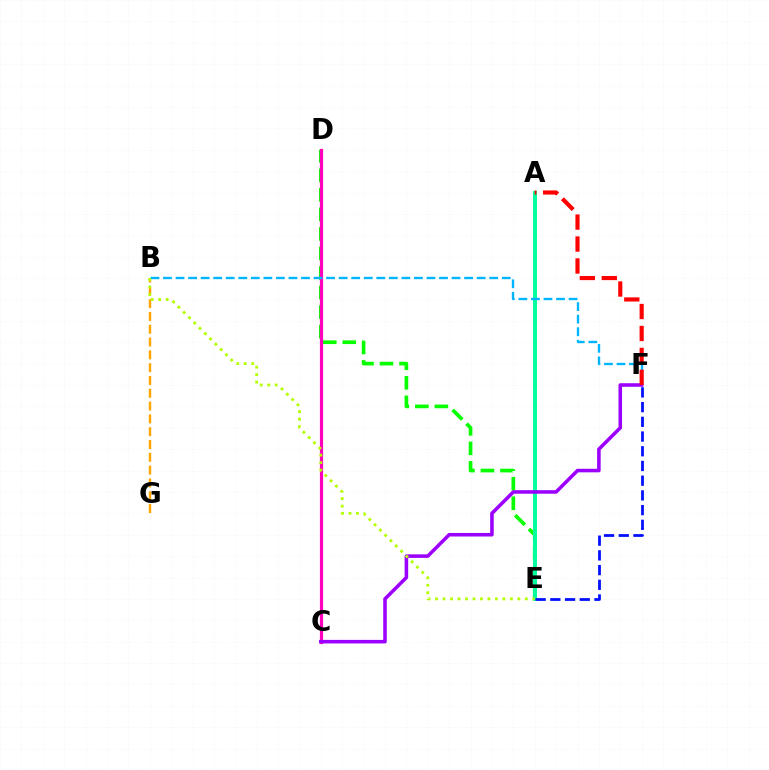{('D', 'E'): [{'color': '#08ff00', 'line_style': 'dashed', 'thickness': 2.65}], ('B', 'G'): [{'color': '#ffa500', 'line_style': 'dashed', 'thickness': 1.74}], ('C', 'D'): [{'color': '#ff00bd', 'line_style': 'solid', 'thickness': 2.3}], ('A', 'E'): [{'color': '#00ff9d', 'line_style': 'solid', 'thickness': 2.85}], ('B', 'F'): [{'color': '#00b5ff', 'line_style': 'dashed', 'thickness': 1.7}], ('C', 'F'): [{'color': '#9b00ff', 'line_style': 'solid', 'thickness': 2.56}], ('A', 'F'): [{'color': '#ff0000', 'line_style': 'dashed', 'thickness': 2.98}], ('E', 'F'): [{'color': '#0010ff', 'line_style': 'dashed', 'thickness': 2.0}], ('B', 'E'): [{'color': '#b3ff00', 'line_style': 'dotted', 'thickness': 2.03}]}